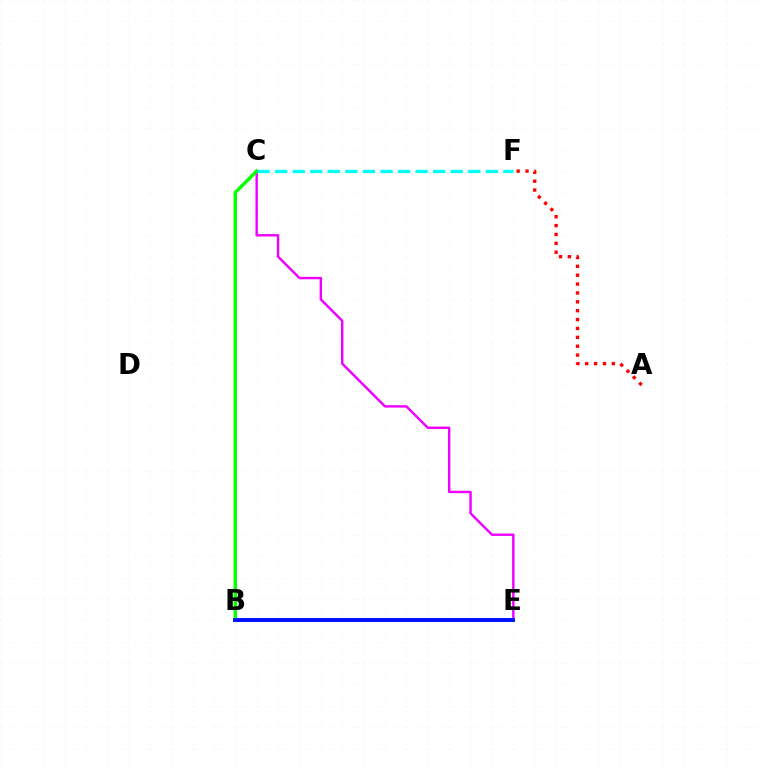{('A', 'F'): [{'color': '#ff0000', 'line_style': 'dotted', 'thickness': 2.41}], ('B', 'E'): [{'color': '#fcf500', 'line_style': 'solid', 'thickness': 1.91}, {'color': '#0010ff', 'line_style': 'solid', 'thickness': 2.83}], ('C', 'E'): [{'color': '#ee00ff', 'line_style': 'solid', 'thickness': 1.75}], ('B', 'C'): [{'color': '#08ff00', 'line_style': 'solid', 'thickness': 2.46}], ('C', 'F'): [{'color': '#00fff6', 'line_style': 'dashed', 'thickness': 2.38}]}